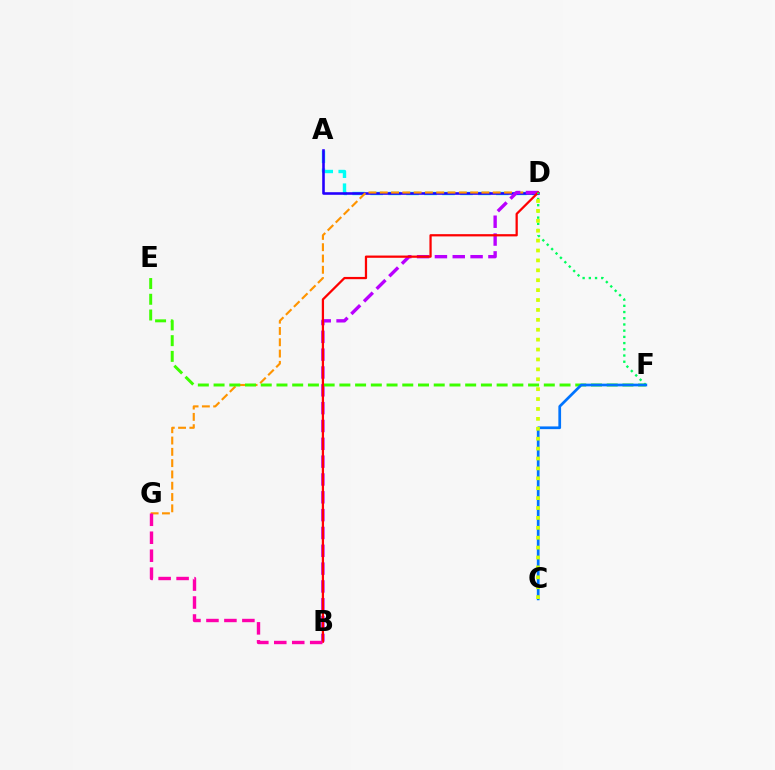{('A', 'D'): [{'color': '#00fff6', 'line_style': 'dashed', 'thickness': 2.44}, {'color': '#2500ff', 'line_style': 'solid', 'thickness': 1.87}], ('D', 'G'): [{'color': '#ff9400', 'line_style': 'dashed', 'thickness': 1.53}], ('B', 'D'): [{'color': '#b900ff', 'line_style': 'dashed', 'thickness': 2.42}, {'color': '#ff0000', 'line_style': 'solid', 'thickness': 1.62}], ('E', 'F'): [{'color': '#3dff00', 'line_style': 'dashed', 'thickness': 2.14}], ('D', 'F'): [{'color': '#00ff5c', 'line_style': 'dotted', 'thickness': 1.69}], ('C', 'F'): [{'color': '#0074ff', 'line_style': 'solid', 'thickness': 1.96}], ('C', 'D'): [{'color': '#d1ff00', 'line_style': 'dotted', 'thickness': 2.69}], ('B', 'G'): [{'color': '#ff00ac', 'line_style': 'dashed', 'thickness': 2.44}]}